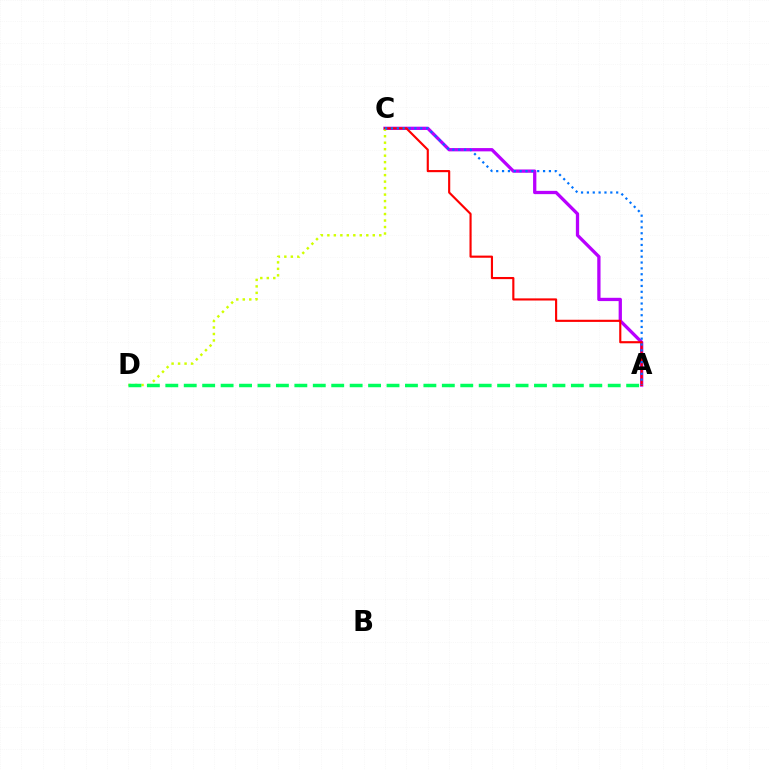{('A', 'C'): [{'color': '#b900ff', 'line_style': 'solid', 'thickness': 2.36}, {'color': '#ff0000', 'line_style': 'solid', 'thickness': 1.54}, {'color': '#0074ff', 'line_style': 'dotted', 'thickness': 1.59}], ('C', 'D'): [{'color': '#d1ff00', 'line_style': 'dotted', 'thickness': 1.76}], ('A', 'D'): [{'color': '#00ff5c', 'line_style': 'dashed', 'thickness': 2.5}]}